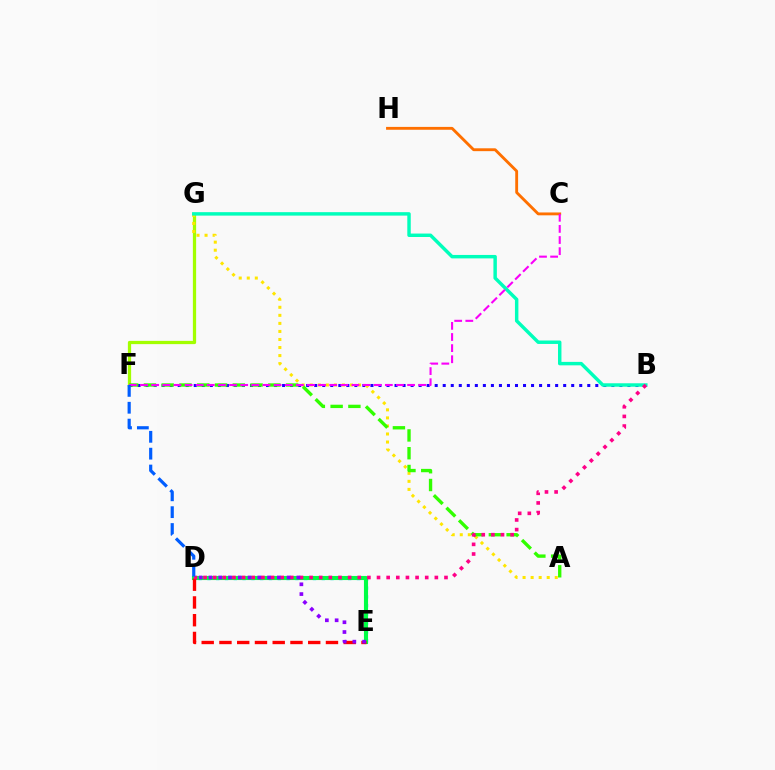{('F', 'G'): [{'color': '#a2ff00', 'line_style': 'solid', 'thickness': 2.34}], ('D', 'E'): [{'color': '#00d3ff', 'line_style': 'dotted', 'thickness': 2.39}, {'color': '#00ff45', 'line_style': 'solid', 'thickness': 2.96}, {'color': '#ff0000', 'line_style': 'dashed', 'thickness': 2.41}, {'color': '#8a00ff', 'line_style': 'dotted', 'thickness': 2.66}], ('B', 'F'): [{'color': '#1900ff', 'line_style': 'dotted', 'thickness': 2.18}], ('A', 'G'): [{'color': '#ffe600', 'line_style': 'dotted', 'thickness': 2.19}], ('A', 'F'): [{'color': '#31ff00', 'line_style': 'dashed', 'thickness': 2.41}], ('C', 'H'): [{'color': '#ff7000', 'line_style': 'solid', 'thickness': 2.06}], ('B', 'G'): [{'color': '#00ffbb', 'line_style': 'solid', 'thickness': 2.48}], ('B', 'D'): [{'color': '#ff0088', 'line_style': 'dotted', 'thickness': 2.62}], ('C', 'F'): [{'color': '#fa00f9', 'line_style': 'dashed', 'thickness': 1.51}], ('D', 'F'): [{'color': '#005dff', 'line_style': 'dashed', 'thickness': 2.29}]}